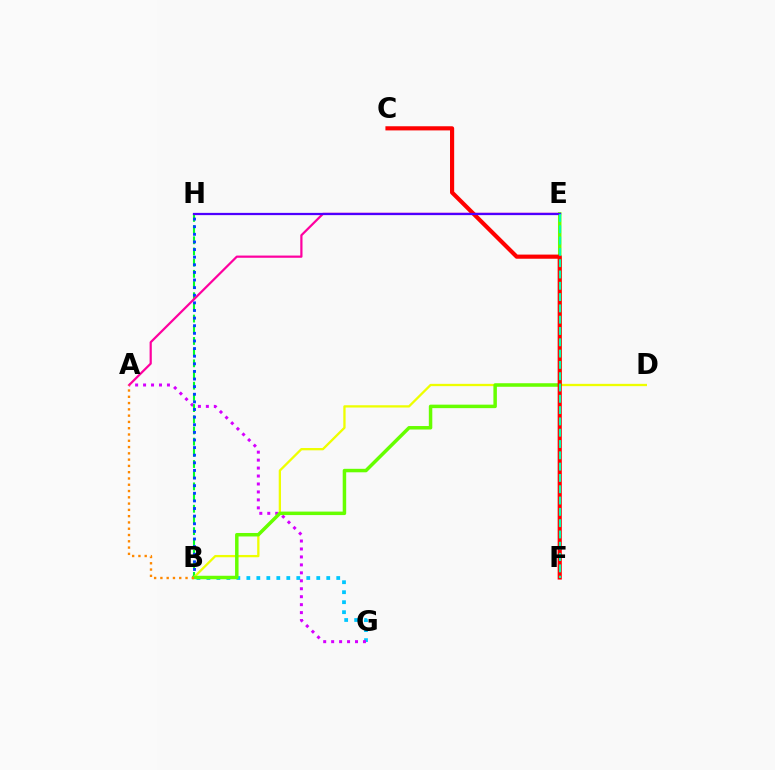{('B', 'G'): [{'color': '#00c7ff', 'line_style': 'dotted', 'thickness': 2.71}], ('A', 'G'): [{'color': '#d600ff', 'line_style': 'dotted', 'thickness': 2.16}], ('B', 'H'): [{'color': '#00ff27', 'line_style': 'dashed', 'thickness': 1.52}, {'color': '#003fff', 'line_style': 'dotted', 'thickness': 2.07}], ('A', 'E'): [{'color': '#ff00a0', 'line_style': 'solid', 'thickness': 1.59}], ('B', 'D'): [{'color': '#eeff00', 'line_style': 'solid', 'thickness': 1.65}], ('B', 'E'): [{'color': '#66ff00', 'line_style': 'solid', 'thickness': 2.51}], ('C', 'F'): [{'color': '#ff0000', 'line_style': 'solid', 'thickness': 2.99}], ('E', 'H'): [{'color': '#4f00ff', 'line_style': 'solid', 'thickness': 1.62}], ('A', 'B'): [{'color': '#ff8800', 'line_style': 'dotted', 'thickness': 1.71}], ('E', 'F'): [{'color': '#00ffaf', 'line_style': 'dashed', 'thickness': 1.54}]}